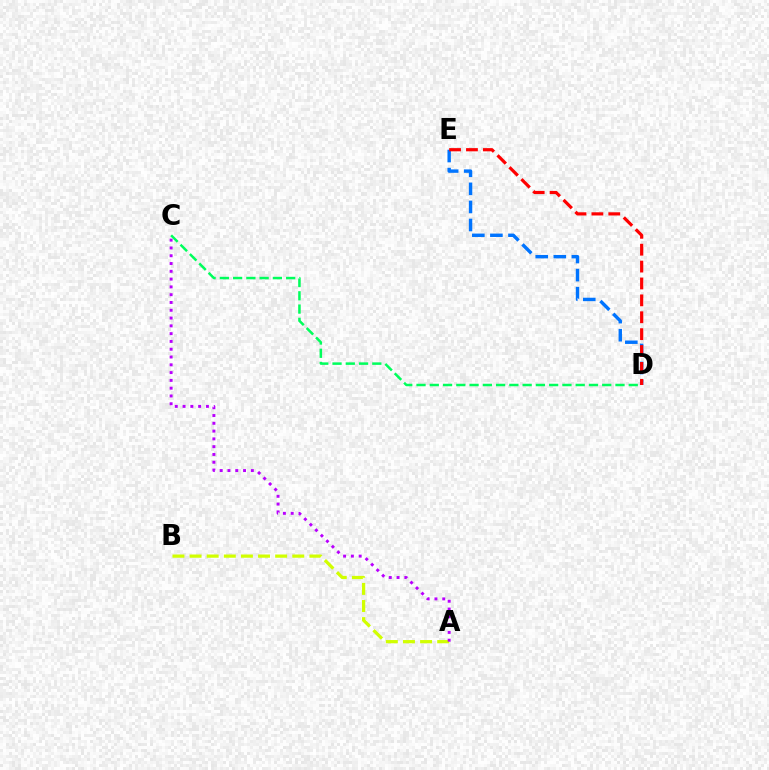{('A', 'B'): [{'color': '#d1ff00', 'line_style': 'dashed', 'thickness': 2.33}], ('D', 'E'): [{'color': '#0074ff', 'line_style': 'dashed', 'thickness': 2.45}, {'color': '#ff0000', 'line_style': 'dashed', 'thickness': 2.29}], ('C', 'D'): [{'color': '#00ff5c', 'line_style': 'dashed', 'thickness': 1.8}], ('A', 'C'): [{'color': '#b900ff', 'line_style': 'dotted', 'thickness': 2.12}]}